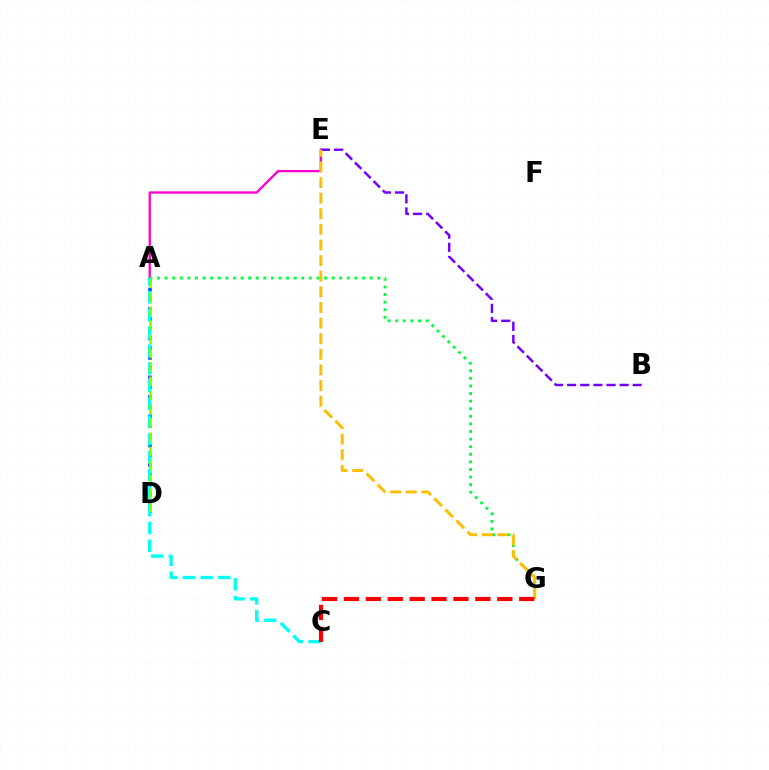{('A', 'E'): [{'color': '#ff00cf', 'line_style': 'solid', 'thickness': 1.67}], ('A', 'D'): [{'color': '#004bff', 'line_style': 'dotted', 'thickness': 2.65}, {'color': '#84ff00', 'line_style': 'dashed', 'thickness': 1.9}], ('B', 'E'): [{'color': '#7200ff', 'line_style': 'dashed', 'thickness': 1.78}], ('A', 'G'): [{'color': '#00ff39', 'line_style': 'dotted', 'thickness': 2.06}], ('A', 'C'): [{'color': '#00fff6', 'line_style': 'dashed', 'thickness': 2.41}], ('E', 'G'): [{'color': '#ffbd00', 'line_style': 'dashed', 'thickness': 2.12}], ('C', 'G'): [{'color': '#ff0000', 'line_style': 'dashed', 'thickness': 2.98}]}